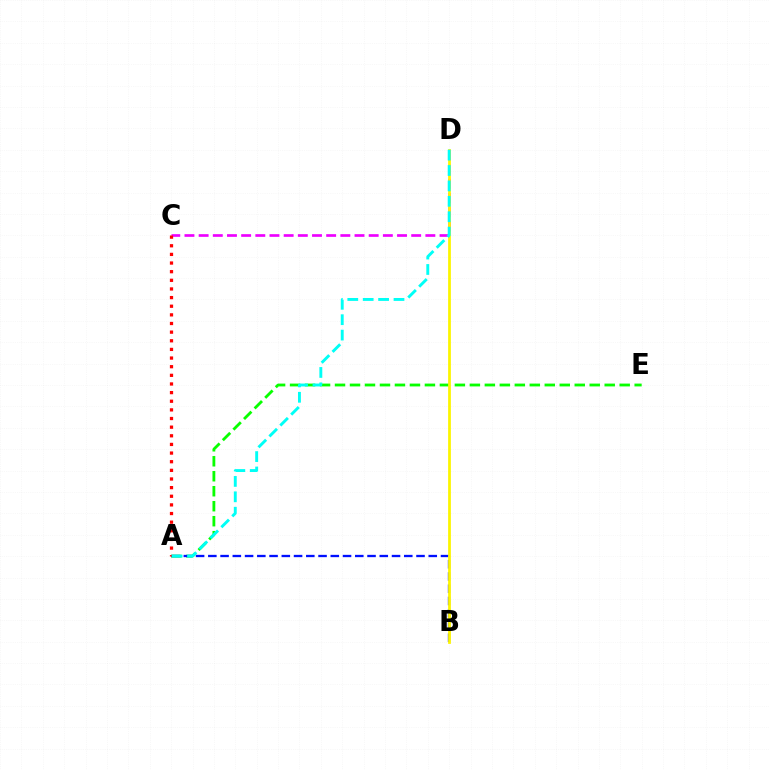{('C', 'D'): [{'color': '#ee00ff', 'line_style': 'dashed', 'thickness': 1.93}], ('A', 'E'): [{'color': '#08ff00', 'line_style': 'dashed', 'thickness': 2.04}], ('A', 'B'): [{'color': '#0010ff', 'line_style': 'dashed', 'thickness': 1.66}], ('A', 'C'): [{'color': '#ff0000', 'line_style': 'dotted', 'thickness': 2.35}], ('B', 'D'): [{'color': '#fcf500', 'line_style': 'solid', 'thickness': 1.99}], ('A', 'D'): [{'color': '#00fff6', 'line_style': 'dashed', 'thickness': 2.09}]}